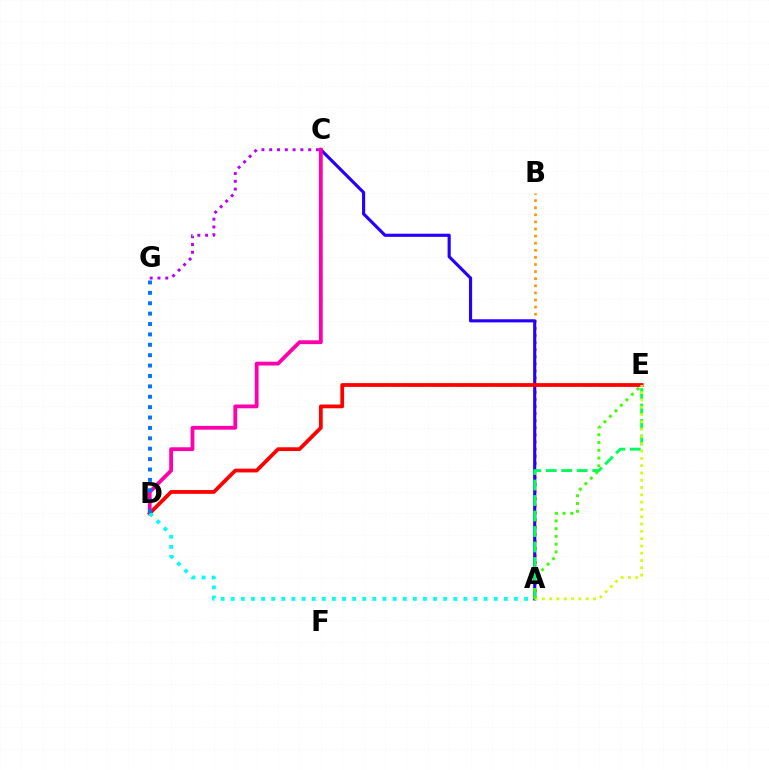{('C', 'G'): [{'color': '#b900ff', 'line_style': 'dotted', 'thickness': 2.12}], ('A', 'B'): [{'color': '#ff9400', 'line_style': 'dotted', 'thickness': 1.93}], ('A', 'C'): [{'color': '#2500ff', 'line_style': 'solid', 'thickness': 2.26}], ('C', 'D'): [{'color': '#ff00ac', 'line_style': 'solid', 'thickness': 2.74}], ('A', 'E'): [{'color': '#00ff5c', 'line_style': 'dashed', 'thickness': 2.1}, {'color': '#d1ff00', 'line_style': 'dotted', 'thickness': 1.98}, {'color': '#3dff00', 'line_style': 'dotted', 'thickness': 2.11}], ('D', 'E'): [{'color': '#ff0000', 'line_style': 'solid', 'thickness': 2.71}], ('A', 'D'): [{'color': '#00fff6', 'line_style': 'dotted', 'thickness': 2.75}], ('D', 'G'): [{'color': '#0074ff', 'line_style': 'dotted', 'thickness': 2.82}]}